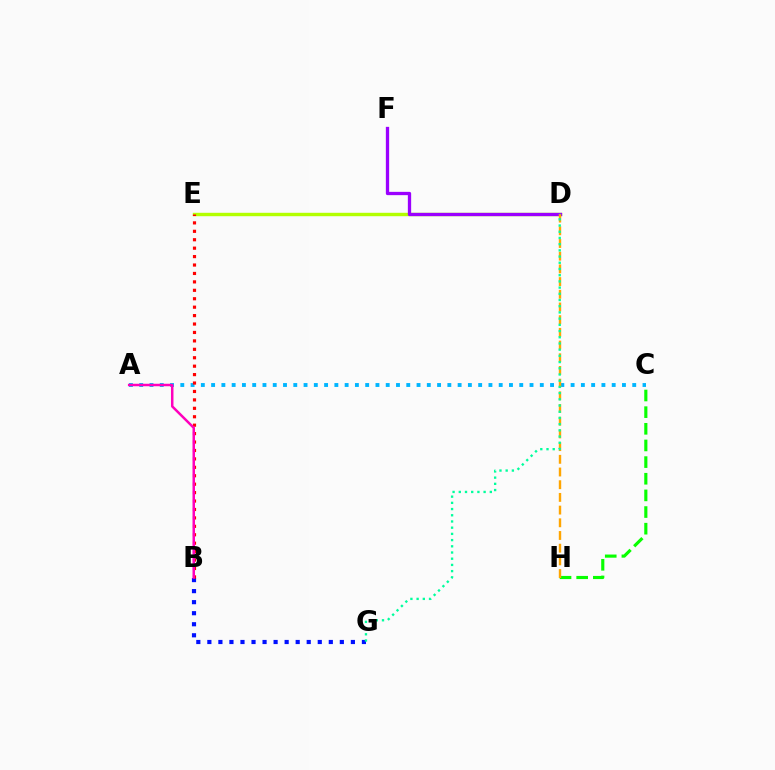{('B', 'G'): [{'color': '#0010ff', 'line_style': 'dotted', 'thickness': 3.0}], ('A', 'C'): [{'color': '#00b5ff', 'line_style': 'dotted', 'thickness': 2.79}], ('D', 'E'): [{'color': '#b3ff00', 'line_style': 'solid', 'thickness': 2.45}], ('C', 'H'): [{'color': '#08ff00', 'line_style': 'dashed', 'thickness': 2.26}], ('B', 'E'): [{'color': '#ff0000', 'line_style': 'dotted', 'thickness': 2.29}], ('D', 'F'): [{'color': '#9b00ff', 'line_style': 'solid', 'thickness': 2.38}], ('D', 'H'): [{'color': '#ffa500', 'line_style': 'dashed', 'thickness': 1.72}], ('A', 'B'): [{'color': '#ff00bd', 'line_style': 'solid', 'thickness': 1.8}], ('D', 'G'): [{'color': '#00ff9d', 'line_style': 'dotted', 'thickness': 1.69}]}